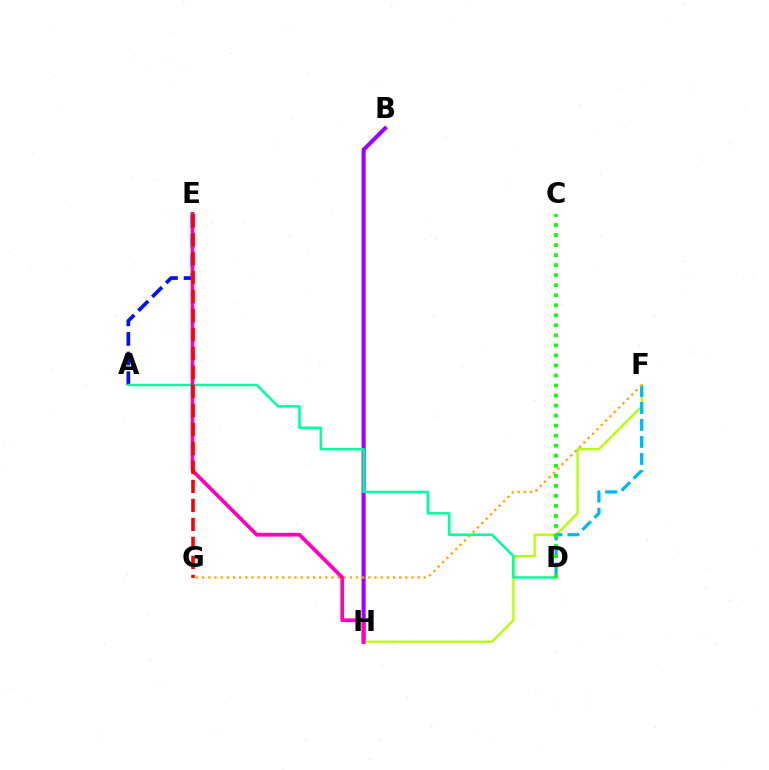{('B', 'H'): [{'color': '#9b00ff', 'line_style': 'solid', 'thickness': 2.9}], ('F', 'H'): [{'color': '#b3ff00', 'line_style': 'solid', 'thickness': 1.63}], ('D', 'F'): [{'color': '#00b5ff', 'line_style': 'dashed', 'thickness': 2.31}], ('A', 'E'): [{'color': '#0010ff', 'line_style': 'dashed', 'thickness': 2.66}], ('F', 'G'): [{'color': '#ffa500', 'line_style': 'dotted', 'thickness': 1.67}], ('A', 'D'): [{'color': '#00ff9d', 'line_style': 'solid', 'thickness': 1.8}], ('E', 'H'): [{'color': '#ff00bd', 'line_style': 'solid', 'thickness': 2.69}], ('E', 'G'): [{'color': '#ff0000', 'line_style': 'dashed', 'thickness': 2.58}], ('C', 'D'): [{'color': '#08ff00', 'line_style': 'dotted', 'thickness': 2.73}]}